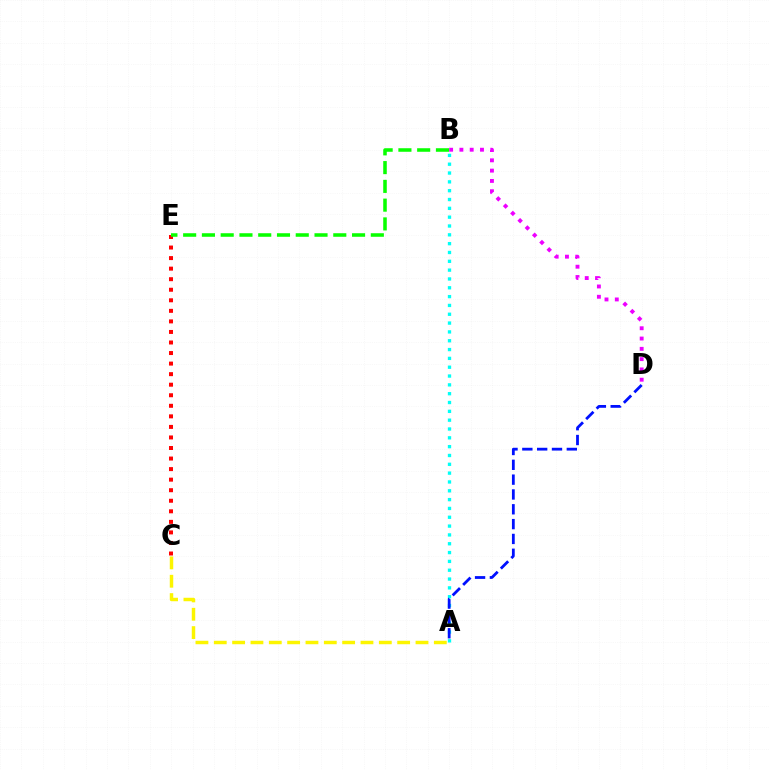{('A', 'C'): [{'color': '#fcf500', 'line_style': 'dashed', 'thickness': 2.49}], ('A', 'B'): [{'color': '#00fff6', 'line_style': 'dotted', 'thickness': 2.4}], ('C', 'E'): [{'color': '#ff0000', 'line_style': 'dotted', 'thickness': 2.87}], ('B', 'E'): [{'color': '#08ff00', 'line_style': 'dashed', 'thickness': 2.55}], ('B', 'D'): [{'color': '#ee00ff', 'line_style': 'dotted', 'thickness': 2.8}], ('A', 'D'): [{'color': '#0010ff', 'line_style': 'dashed', 'thickness': 2.01}]}